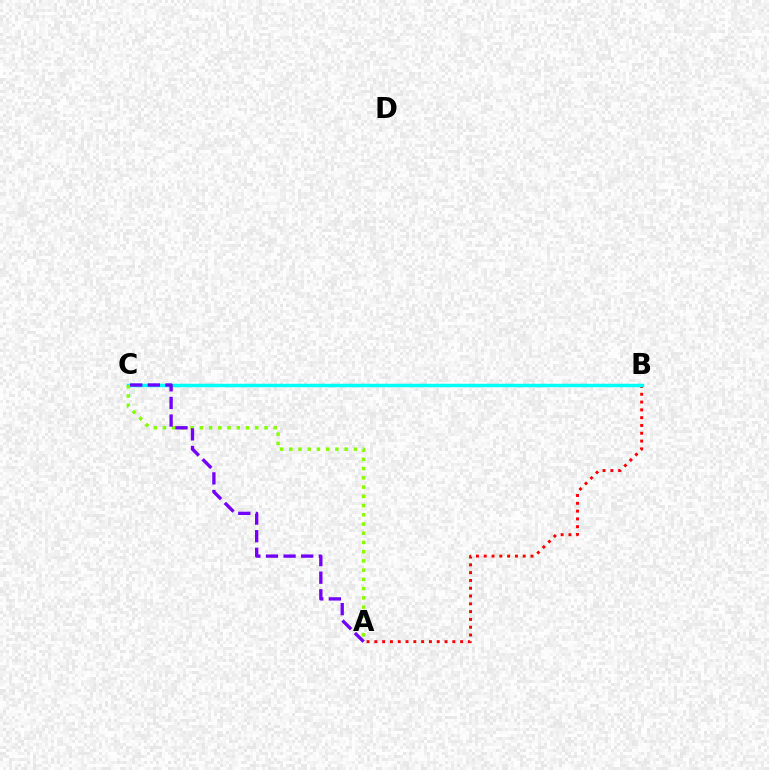{('A', 'B'): [{'color': '#ff0000', 'line_style': 'dotted', 'thickness': 2.12}], ('B', 'C'): [{'color': '#00fff6', 'line_style': 'solid', 'thickness': 2.52}], ('A', 'C'): [{'color': '#84ff00', 'line_style': 'dotted', 'thickness': 2.51}, {'color': '#7200ff', 'line_style': 'dashed', 'thickness': 2.39}]}